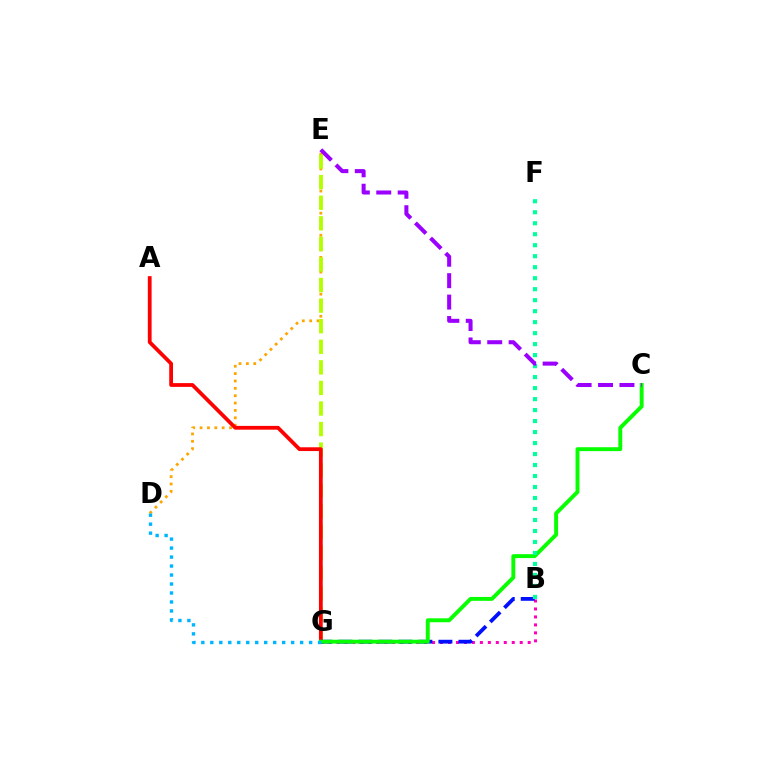{('D', 'E'): [{'color': '#ffa500', 'line_style': 'dotted', 'thickness': 2.0}], ('B', 'G'): [{'color': '#ff00bd', 'line_style': 'dotted', 'thickness': 2.17}, {'color': '#0010ff', 'line_style': 'dashed', 'thickness': 2.72}], ('E', 'G'): [{'color': '#b3ff00', 'line_style': 'dashed', 'thickness': 2.8}], ('A', 'G'): [{'color': '#ff0000', 'line_style': 'solid', 'thickness': 2.72}], ('C', 'G'): [{'color': '#08ff00', 'line_style': 'solid', 'thickness': 2.81}], ('B', 'F'): [{'color': '#00ff9d', 'line_style': 'dotted', 'thickness': 2.99}], ('D', 'G'): [{'color': '#00b5ff', 'line_style': 'dotted', 'thickness': 2.44}], ('C', 'E'): [{'color': '#9b00ff', 'line_style': 'dashed', 'thickness': 2.91}]}